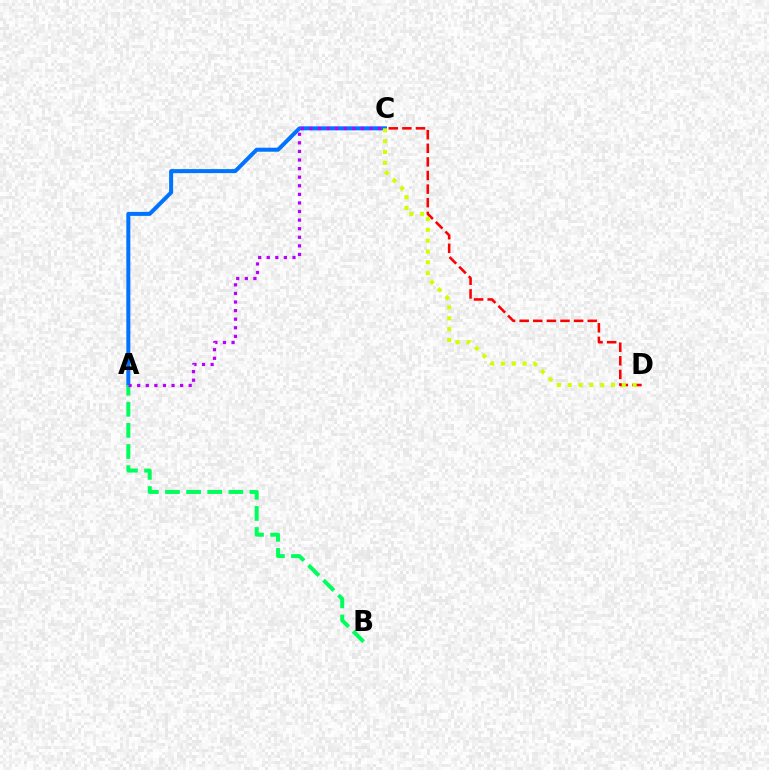{('A', 'C'): [{'color': '#0074ff', 'line_style': 'solid', 'thickness': 2.88}, {'color': '#b900ff', 'line_style': 'dotted', 'thickness': 2.33}], ('C', 'D'): [{'color': '#ff0000', 'line_style': 'dashed', 'thickness': 1.85}, {'color': '#d1ff00', 'line_style': 'dotted', 'thickness': 2.94}], ('A', 'B'): [{'color': '#00ff5c', 'line_style': 'dashed', 'thickness': 2.87}]}